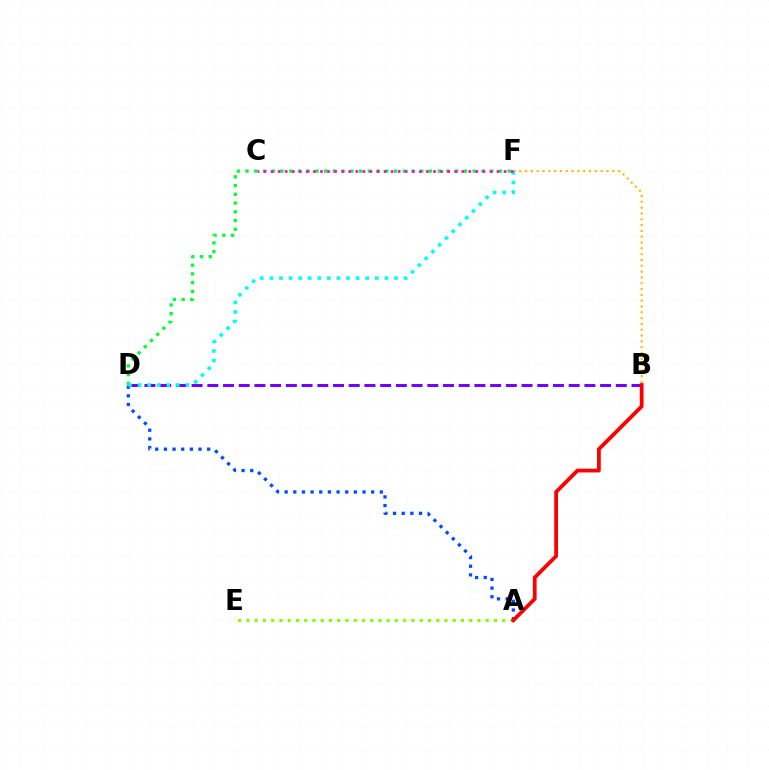{('A', 'D'): [{'color': '#004bff', 'line_style': 'dotted', 'thickness': 2.35}], ('D', 'F'): [{'color': '#00ff39', 'line_style': 'dotted', 'thickness': 2.37}, {'color': '#00fff6', 'line_style': 'dotted', 'thickness': 2.6}], ('A', 'E'): [{'color': '#84ff00', 'line_style': 'dotted', 'thickness': 2.24}], ('B', 'D'): [{'color': '#7200ff', 'line_style': 'dashed', 'thickness': 2.13}], ('B', 'F'): [{'color': '#ffbd00', 'line_style': 'dotted', 'thickness': 1.58}], ('A', 'B'): [{'color': '#ff0000', 'line_style': 'solid', 'thickness': 2.72}], ('C', 'F'): [{'color': '#ff00cf', 'line_style': 'dotted', 'thickness': 1.92}]}